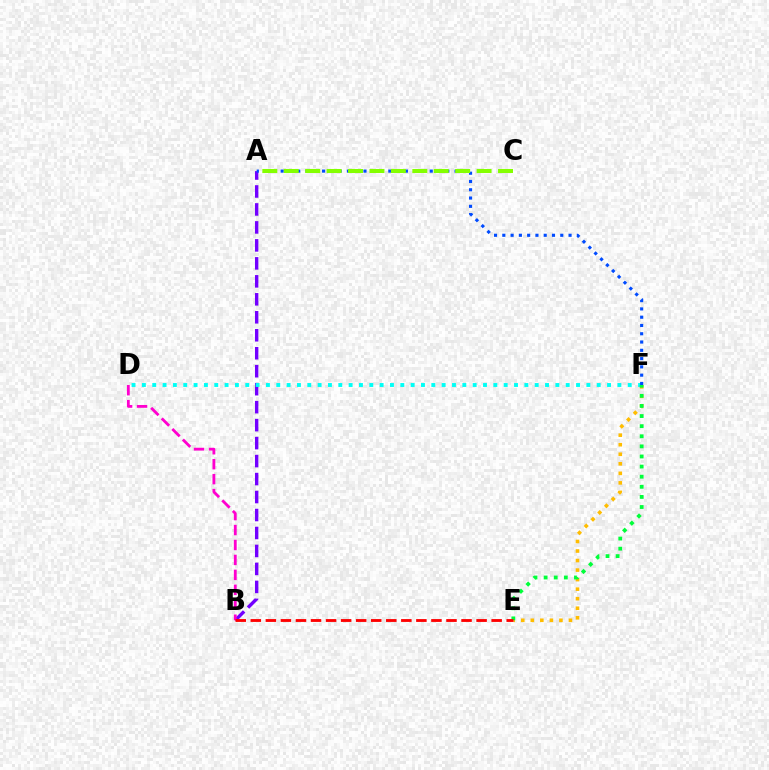{('E', 'F'): [{'color': '#ffbd00', 'line_style': 'dotted', 'thickness': 2.59}, {'color': '#00ff39', 'line_style': 'dotted', 'thickness': 2.75}], ('A', 'B'): [{'color': '#7200ff', 'line_style': 'dashed', 'thickness': 2.44}], ('B', 'D'): [{'color': '#ff00cf', 'line_style': 'dashed', 'thickness': 2.03}], ('D', 'F'): [{'color': '#00fff6', 'line_style': 'dotted', 'thickness': 2.81}], ('A', 'F'): [{'color': '#004bff', 'line_style': 'dotted', 'thickness': 2.25}], ('A', 'C'): [{'color': '#84ff00', 'line_style': 'dashed', 'thickness': 2.91}], ('B', 'E'): [{'color': '#ff0000', 'line_style': 'dashed', 'thickness': 2.04}]}